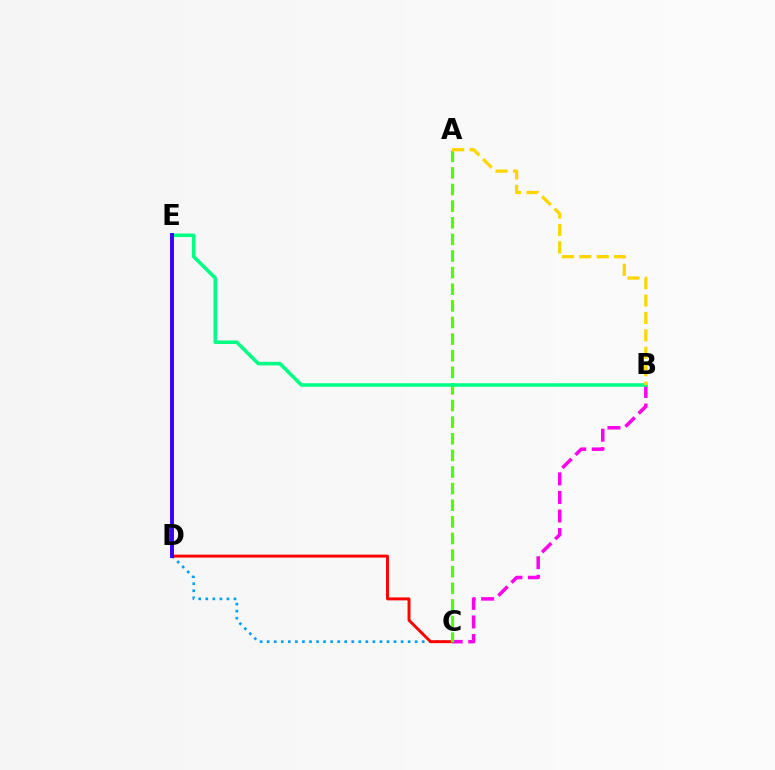{('B', 'C'): [{'color': '#ff00ed', 'line_style': 'dashed', 'thickness': 2.52}], ('C', 'D'): [{'color': '#009eff', 'line_style': 'dotted', 'thickness': 1.91}, {'color': '#ff0000', 'line_style': 'solid', 'thickness': 2.12}], ('A', 'C'): [{'color': '#4fff00', 'line_style': 'dashed', 'thickness': 2.26}], ('B', 'E'): [{'color': '#00ff86', 'line_style': 'solid', 'thickness': 2.57}], ('D', 'E'): [{'color': '#3700ff', 'line_style': 'solid', 'thickness': 2.82}], ('A', 'B'): [{'color': '#ffd500', 'line_style': 'dashed', 'thickness': 2.36}]}